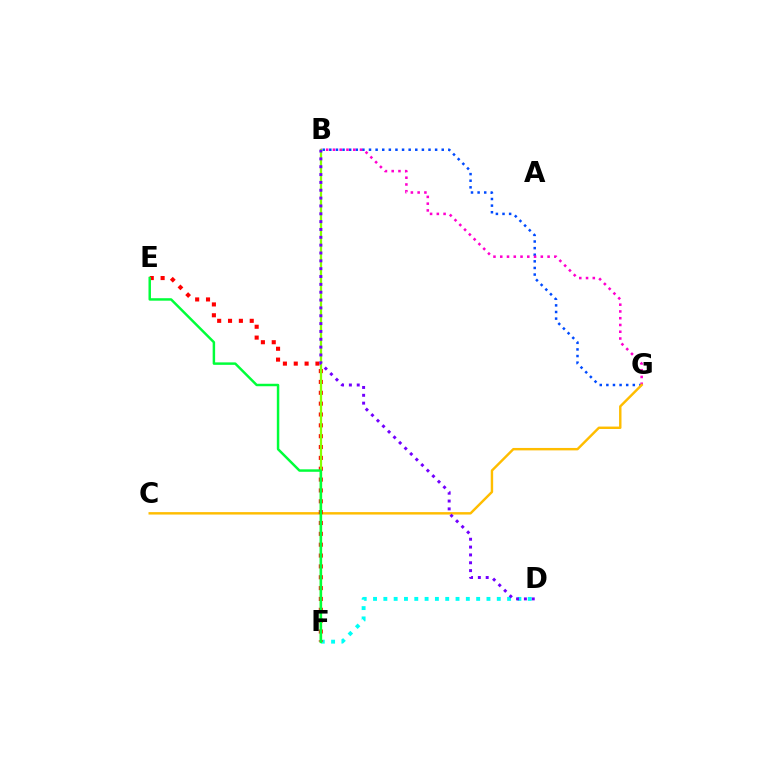{('B', 'G'): [{'color': '#004bff', 'line_style': 'dotted', 'thickness': 1.8}, {'color': '#ff00cf', 'line_style': 'dotted', 'thickness': 1.84}], ('D', 'F'): [{'color': '#00fff6', 'line_style': 'dotted', 'thickness': 2.8}], ('C', 'G'): [{'color': '#ffbd00', 'line_style': 'solid', 'thickness': 1.75}], ('E', 'F'): [{'color': '#ff0000', 'line_style': 'dotted', 'thickness': 2.95}, {'color': '#00ff39', 'line_style': 'solid', 'thickness': 1.78}], ('B', 'F'): [{'color': '#84ff00', 'line_style': 'solid', 'thickness': 1.63}], ('B', 'D'): [{'color': '#7200ff', 'line_style': 'dotted', 'thickness': 2.13}]}